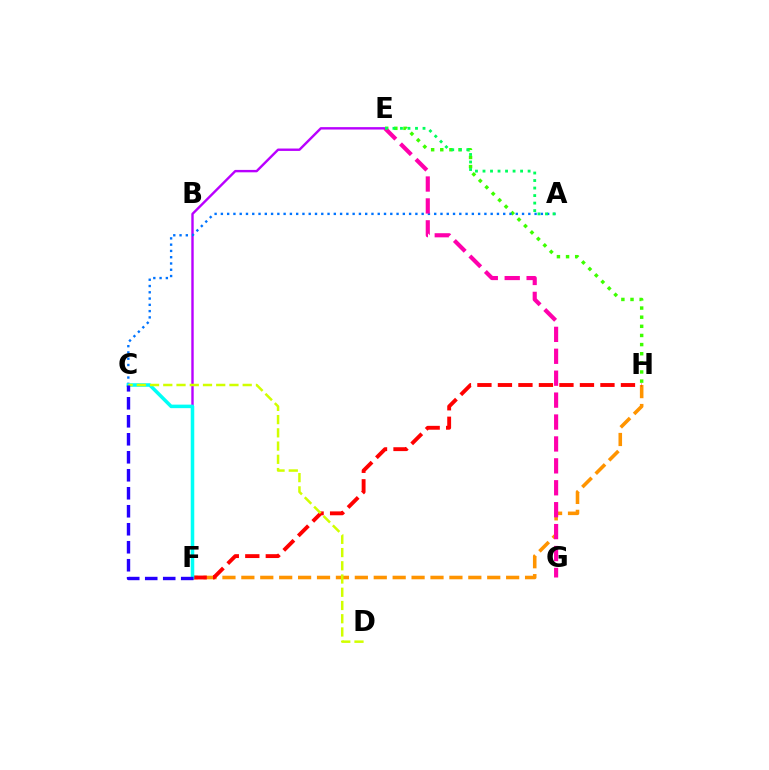{('E', 'H'): [{'color': '#3dff00', 'line_style': 'dotted', 'thickness': 2.48}], ('F', 'H'): [{'color': '#ff9400', 'line_style': 'dashed', 'thickness': 2.57}, {'color': '#ff0000', 'line_style': 'dashed', 'thickness': 2.79}], ('E', 'F'): [{'color': '#b900ff', 'line_style': 'solid', 'thickness': 1.73}], ('A', 'C'): [{'color': '#0074ff', 'line_style': 'dotted', 'thickness': 1.7}], ('E', 'G'): [{'color': '#ff00ac', 'line_style': 'dashed', 'thickness': 2.98}], ('C', 'F'): [{'color': '#00fff6', 'line_style': 'solid', 'thickness': 2.54}, {'color': '#2500ff', 'line_style': 'dashed', 'thickness': 2.44}], ('A', 'E'): [{'color': '#00ff5c', 'line_style': 'dotted', 'thickness': 2.04}], ('C', 'D'): [{'color': '#d1ff00', 'line_style': 'dashed', 'thickness': 1.8}]}